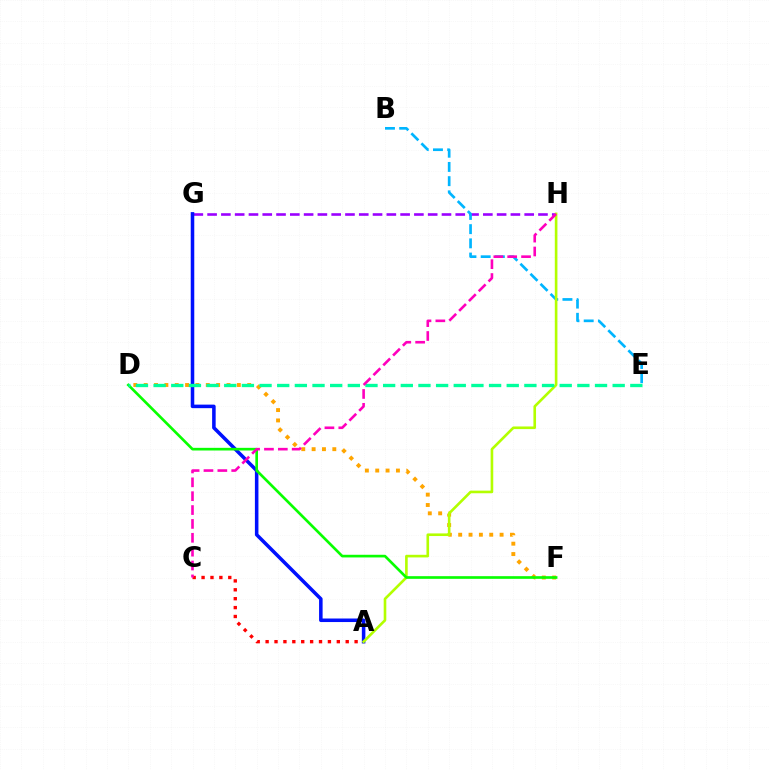{('G', 'H'): [{'color': '#9b00ff', 'line_style': 'dashed', 'thickness': 1.87}], ('D', 'F'): [{'color': '#ffa500', 'line_style': 'dotted', 'thickness': 2.81}, {'color': '#08ff00', 'line_style': 'solid', 'thickness': 1.92}], ('A', 'G'): [{'color': '#0010ff', 'line_style': 'solid', 'thickness': 2.55}], ('B', 'E'): [{'color': '#00b5ff', 'line_style': 'dashed', 'thickness': 1.93}], ('A', 'C'): [{'color': '#ff0000', 'line_style': 'dotted', 'thickness': 2.42}], ('A', 'H'): [{'color': '#b3ff00', 'line_style': 'solid', 'thickness': 1.89}], ('D', 'E'): [{'color': '#00ff9d', 'line_style': 'dashed', 'thickness': 2.4}], ('C', 'H'): [{'color': '#ff00bd', 'line_style': 'dashed', 'thickness': 1.88}]}